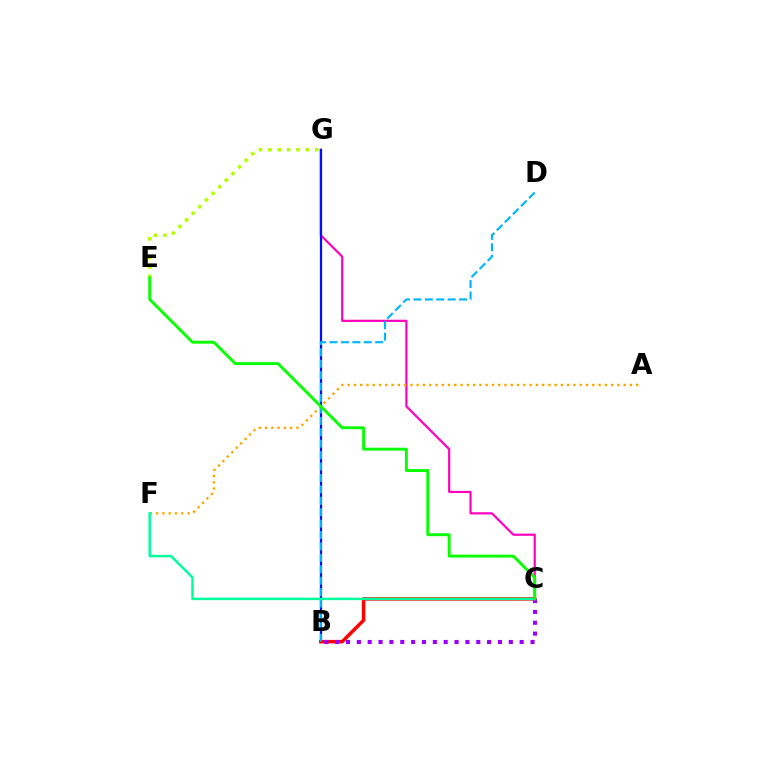{('C', 'G'): [{'color': '#ff00bd', 'line_style': 'solid', 'thickness': 1.58}], ('B', 'G'): [{'color': '#0010ff', 'line_style': 'solid', 'thickness': 1.61}], ('B', 'C'): [{'color': '#ff0000', 'line_style': 'solid', 'thickness': 2.51}, {'color': '#9b00ff', 'line_style': 'dotted', 'thickness': 2.95}], ('B', 'D'): [{'color': '#00b5ff', 'line_style': 'dashed', 'thickness': 1.55}], ('A', 'F'): [{'color': '#ffa500', 'line_style': 'dotted', 'thickness': 1.7}], ('E', 'G'): [{'color': '#b3ff00', 'line_style': 'dotted', 'thickness': 2.54}], ('C', 'F'): [{'color': '#00ff9d', 'line_style': 'solid', 'thickness': 1.8}], ('C', 'E'): [{'color': '#08ff00', 'line_style': 'solid', 'thickness': 2.09}]}